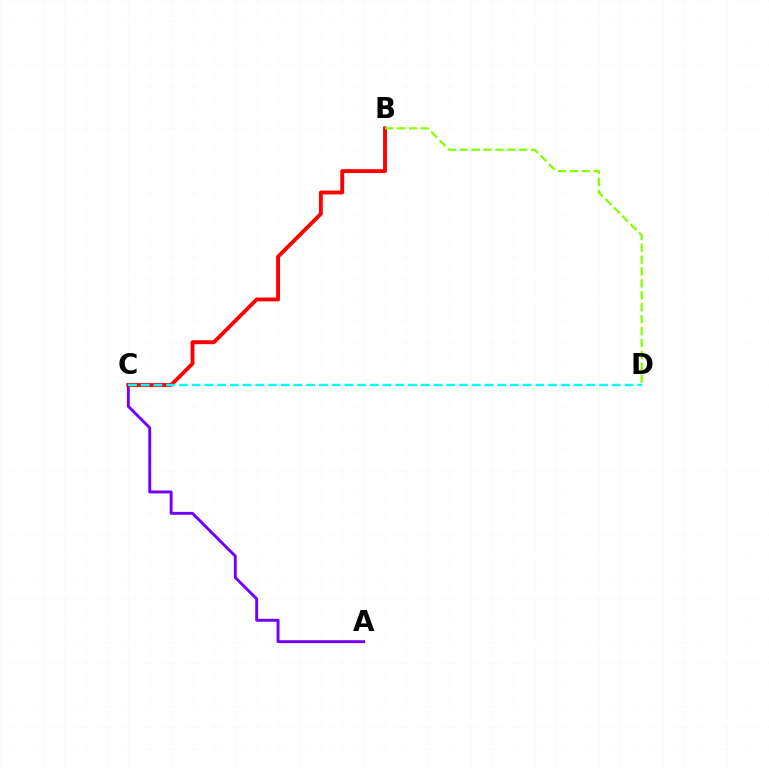{('A', 'C'): [{'color': '#7200ff', 'line_style': 'solid', 'thickness': 2.1}], ('B', 'C'): [{'color': '#ff0000', 'line_style': 'solid', 'thickness': 2.78}], ('B', 'D'): [{'color': '#84ff00', 'line_style': 'dashed', 'thickness': 1.62}], ('C', 'D'): [{'color': '#00fff6', 'line_style': 'dashed', 'thickness': 1.73}]}